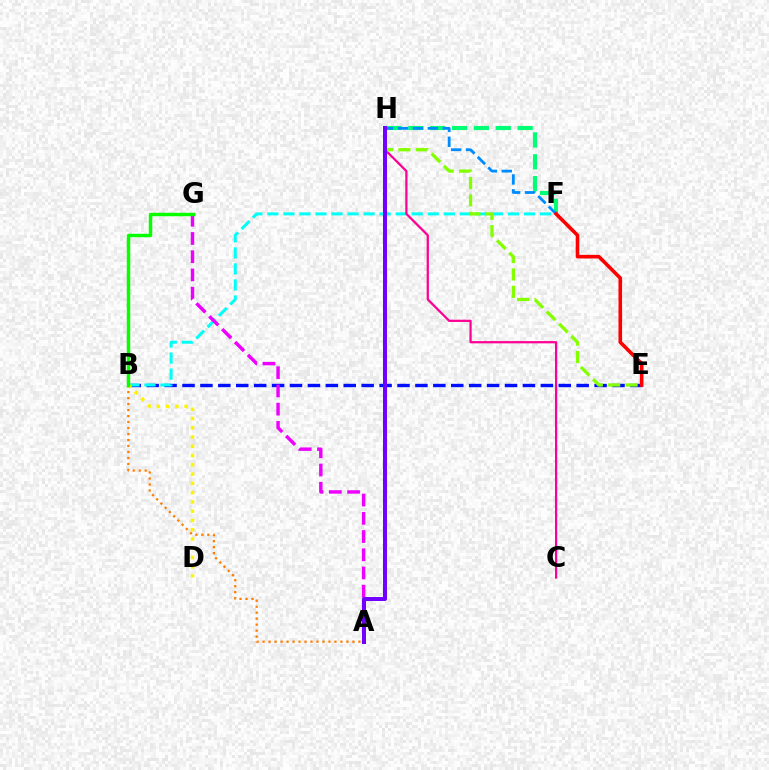{('B', 'E'): [{'color': '#0010ff', 'line_style': 'dashed', 'thickness': 2.43}], ('A', 'B'): [{'color': '#ff7c00', 'line_style': 'dotted', 'thickness': 1.63}], ('B', 'F'): [{'color': '#00fff6', 'line_style': 'dashed', 'thickness': 2.18}], ('F', 'H'): [{'color': '#00ff74', 'line_style': 'dashed', 'thickness': 2.97}, {'color': '#008cff', 'line_style': 'dashed', 'thickness': 2.02}], ('A', 'G'): [{'color': '#ee00ff', 'line_style': 'dashed', 'thickness': 2.48}], ('C', 'H'): [{'color': '#ff0094', 'line_style': 'solid', 'thickness': 1.62}], ('E', 'H'): [{'color': '#84ff00', 'line_style': 'dashed', 'thickness': 2.36}], ('B', 'D'): [{'color': '#fcf500', 'line_style': 'dotted', 'thickness': 2.52}], ('E', 'F'): [{'color': '#ff0000', 'line_style': 'solid', 'thickness': 2.6}], ('A', 'H'): [{'color': '#7200ff', 'line_style': 'solid', 'thickness': 2.87}], ('B', 'G'): [{'color': '#08ff00', 'line_style': 'solid', 'thickness': 2.48}]}